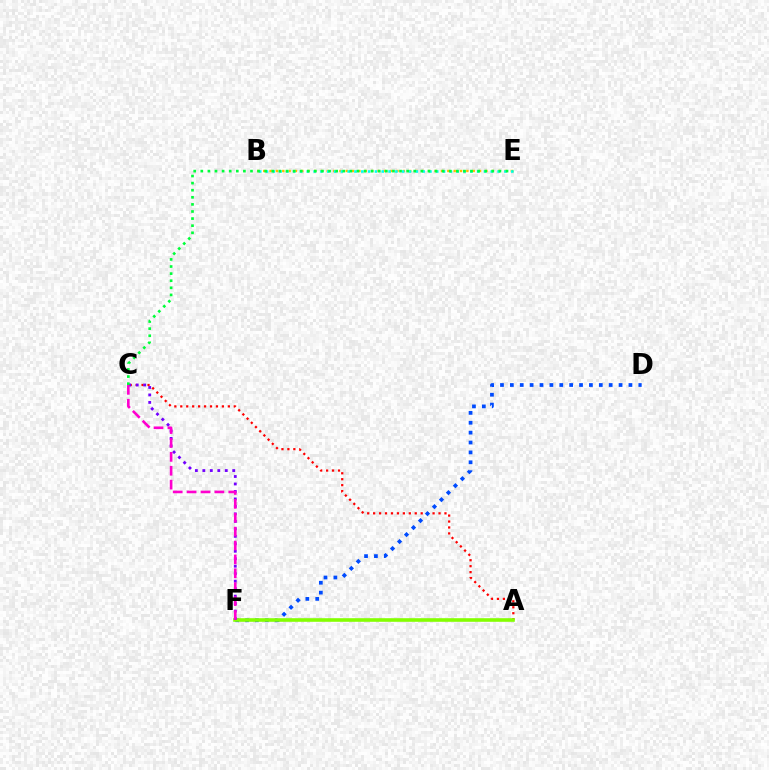{('B', 'E'): [{'color': '#ffbd00', 'line_style': 'dotted', 'thickness': 1.72}, {'color': '#00fff6', 'line_style': 'dotted', 'thickness': 1.85}], ('A', 'C'): [{'color': '#ff0000', 'line_style': 'dotted', 'thickness': 1.62}], ('D', 'F'): [{'color': '#004bff', 'line_style': 'dotted', 'thickness': 2.68}], ('A', 'F'): [{'color': '#84ff00', 'line_style': 'solid', 'thickness': 2.6}], ('C', 'F'): [{'color': '#7200ff', 'line_style': 'dotted', 'thickness': 2.03}, {'color': '#ff00cf', 'line_style': 'dashed', 'thickness': 1.89}], ('C', 'E'): [{'color': '#00ff39', 'line_style': 'dotted', 'thickness': 1.93}]}